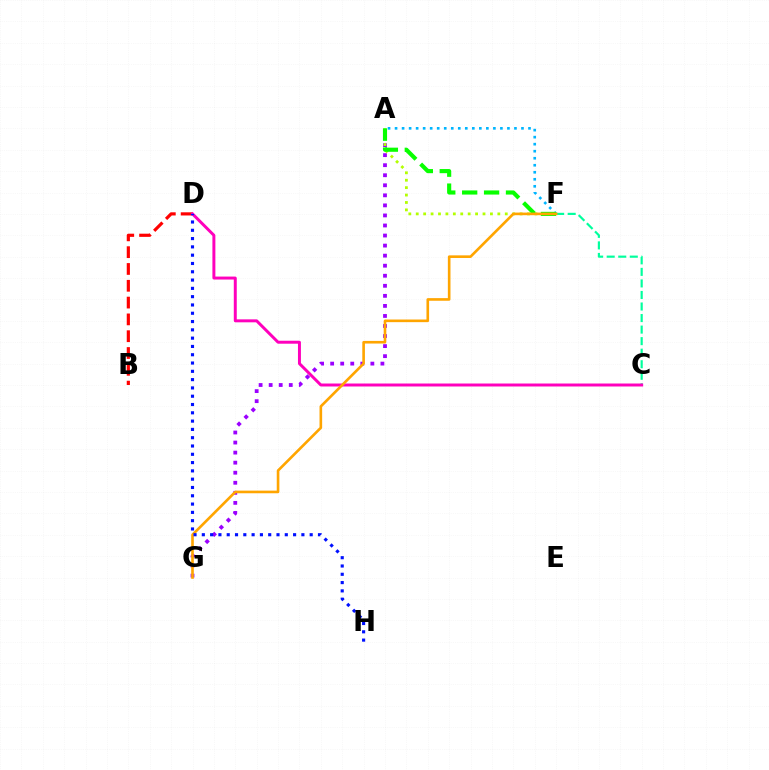{('A', 'G'): [{'color': '#9b00ff', 'line_style': 'dotted', 'thickness': 2.73}], ('A', 'F'): [{'color': '#00b5ff', 'line_style': 'dotted', 'thickness': 1.91}, {'color': '#b3ff00', 'line_style': 'dotted', 'thickness': 2.02}, {'color': '#08ff00', 'line_style': 'dashed', 'thickness': 2.98}], ('B', 'D'): [{'color': '#ff0000', 'line_style': 'dashed', 'thickness': 2.28}], ('C', 'F'): [{'color': '#00ff9d', 'line_style': 'dashed', 'thickness': 1.57}], ('C', 'D'): [{'color': '#ff00bd', 'line_style': 'solid', 'thickness': 2.14}], ('F', 'G'): [{'color': '#ffa500', 'line_style': 'solid', 'thickness': 1.9}], ('D', 'H'): [{'color': '#0010ff', 'line_style': 'dotted', 'thickness': 2.25}]}